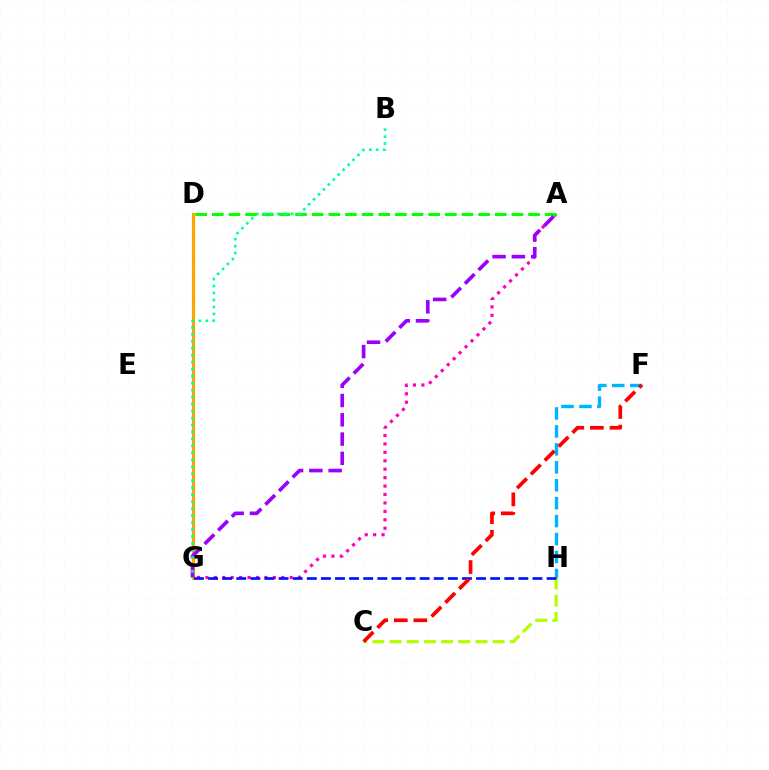{('F', 'H'): [{'color': '#00b5ff', 'line_style': 'dashed', 'thickness': 2.44}], ('D', 'G'): [{'color': '#ffa500', 'line_style': 'solid', 'thickness': 2.29}], ('A', 'G'): [{'color': '#ff00bd', 'line_style': 'dotted', 'thickness': 2.29}, {'color': '#9b00ff', 'line_style': 'dashed', 'thickness': 2.62}], ('C', 'H'): [{'color': '#b3ff00', 'line_style': 'dashed', 'thickness': 2.33}], ('A', 'D'): [{'color': '#08ff00', 'line_style': 'dashed', 'thickness': 2.26}], ('G', 'H'): [{'color': '#0010ff', 'line_style': 'dashed', 'thickness': 1.92}], ('B', 'G'): [{'color': '#00ff9d', 'line_style': 'dotted', 'thickness': 1.89}], ('C', 'F'): [{'color': '#ff0000', 'line_style': 'dashed', 'thickness': 2.66}]}